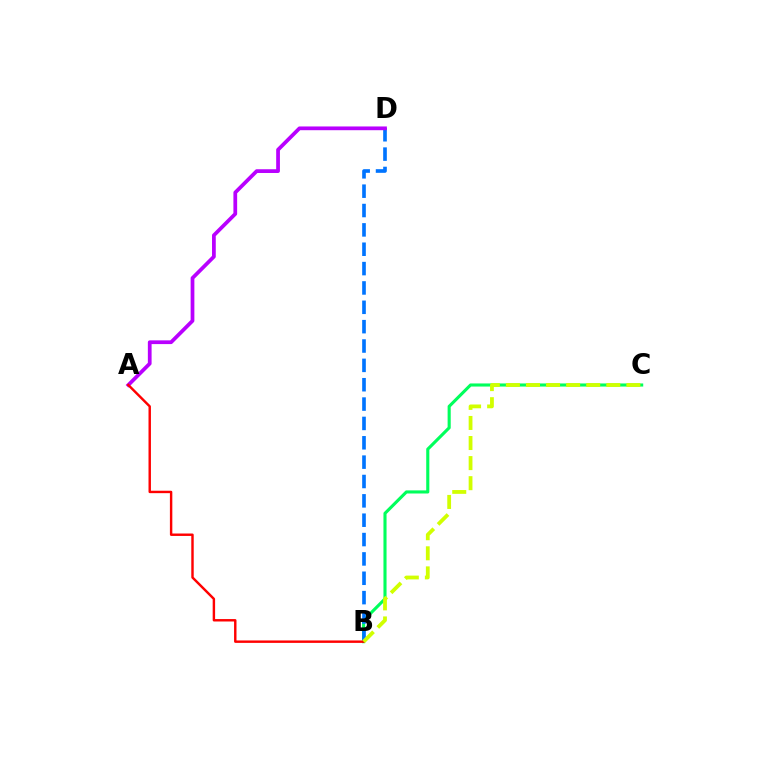{('B', 'C'): [{'color': '#00ff5c', 'line_style': 'solid', 'thickness': 2.24}, {'color': '#d1ff00', 'line_style': 'dashed', 'thickness': 2.73}], ('B', 'D'): [{'color': '#0074ff', 'line_style': 'dashed', 'thickness': 2.63}], ('A', 'D'): [{'color': '#b900ff', 'line_style': 'solid', 'thickness': 2.69}], ('A', 'B'): [{'color': '#ff0000', 'line_style': 'solid', 'thickness': 1.75}]}